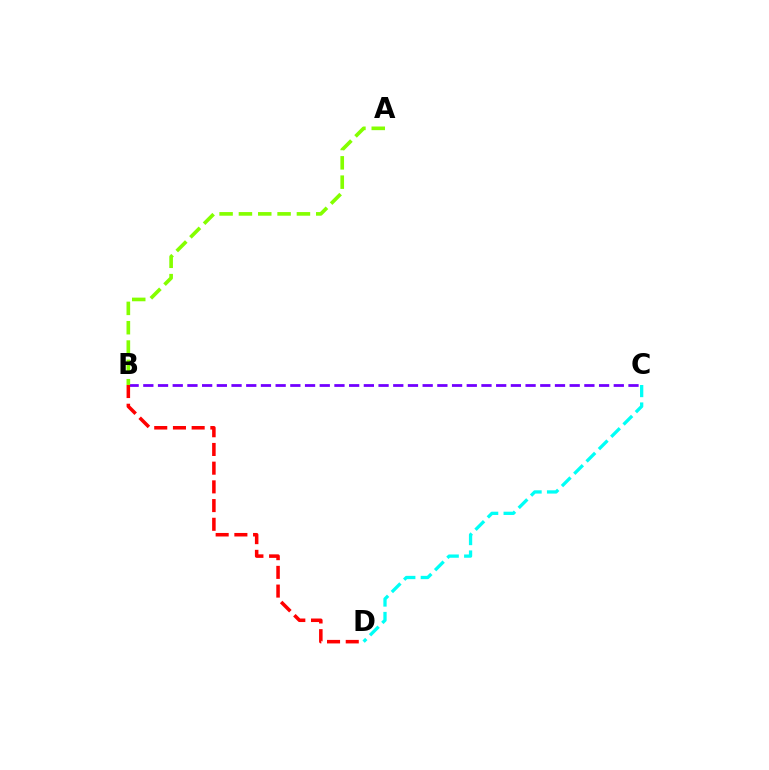{('B', 'C'): [{'color': '#7200ff', 'line_style': 'dashed', 'thickness': 2.0}], ('C', 'D'): [{'color': '#00fff6', 'line_style': 'dashed', 'thickness': 2.37}], ('A', 'B'): [{'color': '#84ff00', 'line_style': 'dashed', 'thickness': 2.63}], ('B', 'D'): [{'color': '#ff0000', 'line_style': 'dashed', 'thickness': 2.54}]}